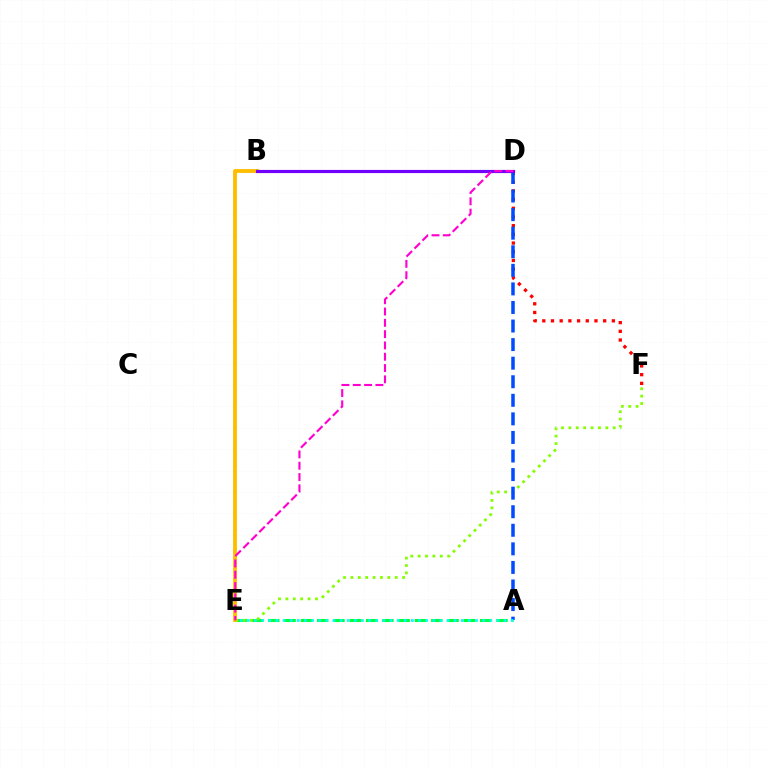{('A', 'E'): [{'color': '#00ff39', 'line_style': 'dashed', 'thickness': 2.21}, {'color': '#00fff6', 'line_style': 'dotted', 'thickness': 1.94}], ('D', 'F'): [{'color': '#ff0000', 'line_style': 'dotted', 'thickness': 2.36}], ('E', 'F'): [{'color': '#84ff00', 'line_style': 'dotted', 'thickness': 2.01}], ('B', 'E'): [{'color': '#ffbd00', 'line_style': 'solid', 'thickness': 2.77}], ('A', 'D'): [{'color': '#004bff', 'line_style': 'dashed', 'thickness': 2.52}], ('B', 'D'): [{'color': '#7200ff', 'line_style': 'solid', 'thickness': 2.28}], ('D', 'E'): [{'color': '#ff00cf', 'line_style': 'dashed', 'thickness': 1.54}]}